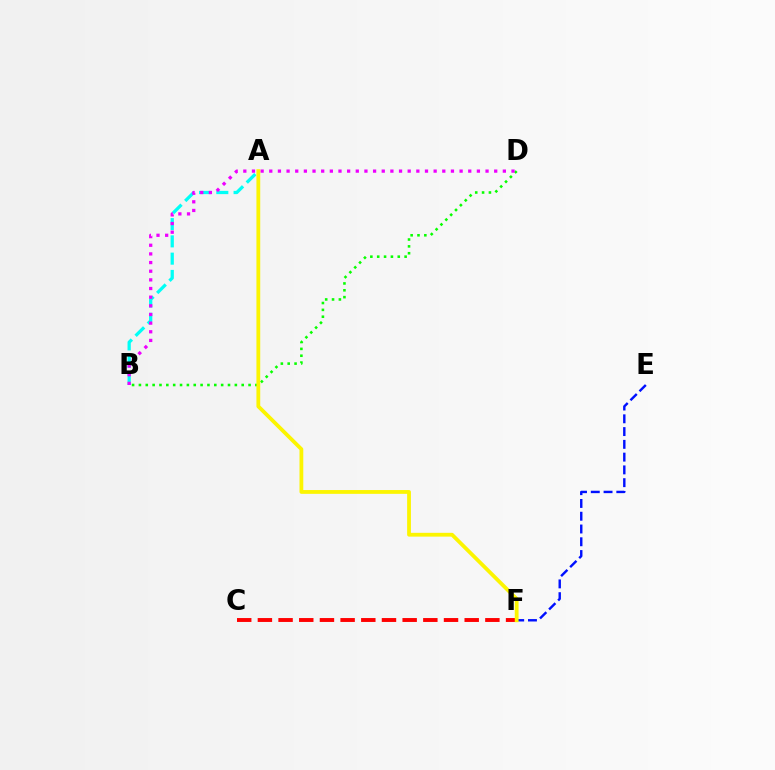{('A', 'B'): [{'color': '#00fff6', 'line_style': 'dashed', 'thickness': 2.35}], ('E', 'F'): [{'color': '#0010ff', 'line_style': 'dashed', 'thickness': 1.73}], ('B', 'D'): [{'color': '#08ff00', 'line_style': 'dotted', 'thickness': 1.86}, {'color': '#ee00ff', 'line_style': 'dotted', 'thickness': 2.35}], ('C', 'F'): [{'color': '#ff0000', 'line_style': 'dashed', 'thickness': 2.81}], ('A', 'F'): [{'color': '#fcf500', 'line_style': 'solid', 'thickness': 2.73}]}